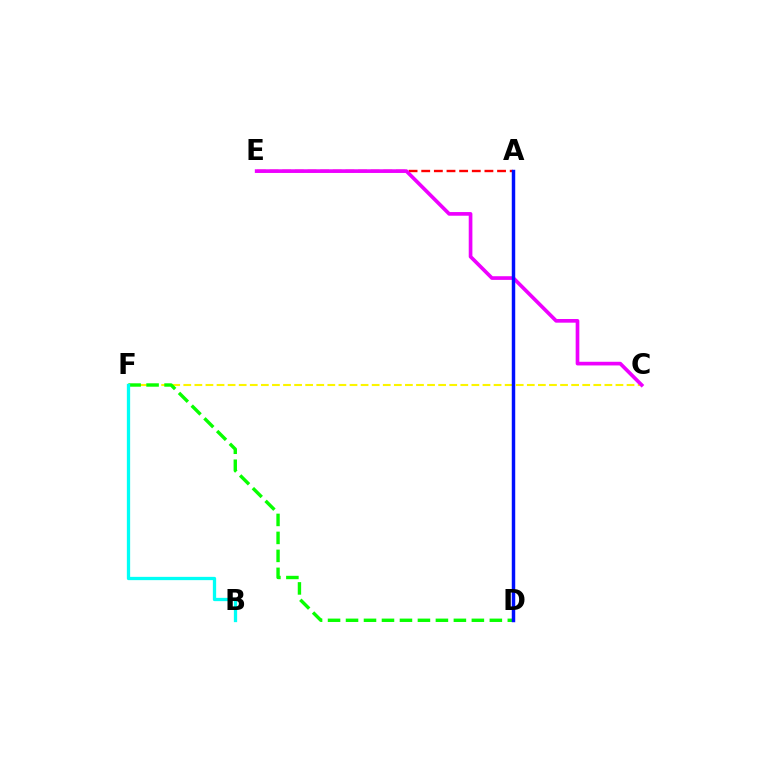{('C', 'F'): [{'color': '#fcf500', 'line_style': 'dashed', 'thickness': 1.51}], ('A', 'E'): [{'color': '#ff0000', 'line_style': 'dashed', 'thickness': 1.72}], ('D', 'F'): [{'color': '#08ff00', 'line_style': 'dashed', 'thickness': 2.44}], ('C', 'E'): [{'color': '#ee00ff', 'line_style': 'solid', 'thickness': 2.64}], ('A', 'D'): [{'color': '#0010ff', 'line_style': 'solid', 'thickness': 2.48}], ('B', 'F'): [{'color': '#00fff6', 'line_style': 'solid', 'thickness': 2.37}]}